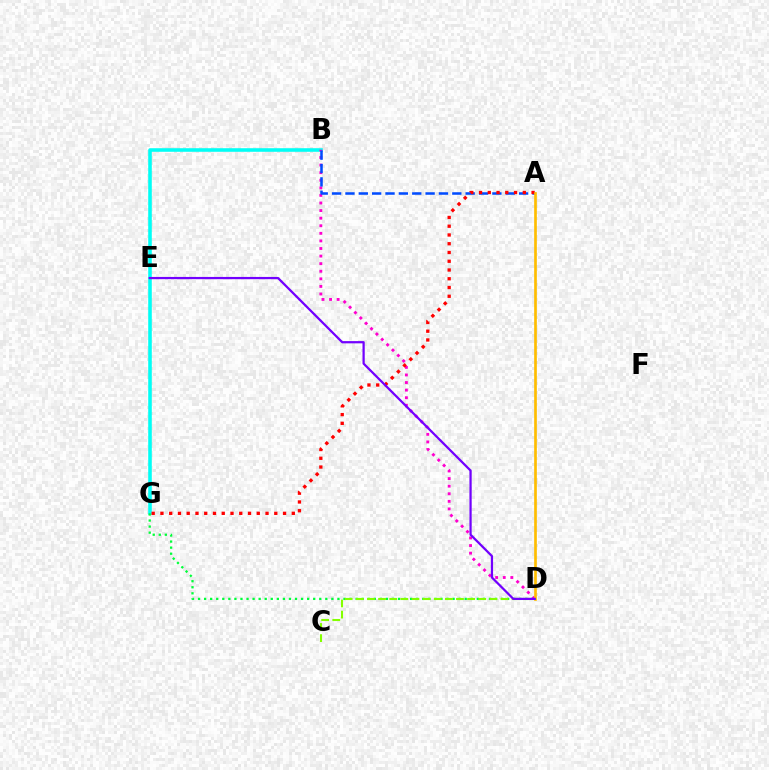{('B', 'G'): [{'color': '#00fff6', 'line_style': 'solid', 'thickness': 2.57}], ('D', 'G'): [{'color': '#00ff39', 'line_style': 'dotted', 'thickness': 1.65}], ('B', 'D'): [{'color': '#ff00cf', 'line_style': 'dotted', 'thickness': 2.06}], ('C', 'D'): [{'color': '#84ff00', 'line_style': 'dashed', 'thickness': 1.51}], ('A', 'B'): [{'color': '#004bff', 'line_style': 'dashed', 'thickness': 1.81}], ('A', 'G'): [{'color': '#ff0000', 'line_style': 'dotted', 'thickness': 2.38}], ('A', 'D'): [{'color': '#ffbd00', 'line_style': 'solid', 'thickness': 1.92}], ('D', 'E'): [{'color': '#7200ff', 'line_style': 'solid', 'thickness': 1.61}]}